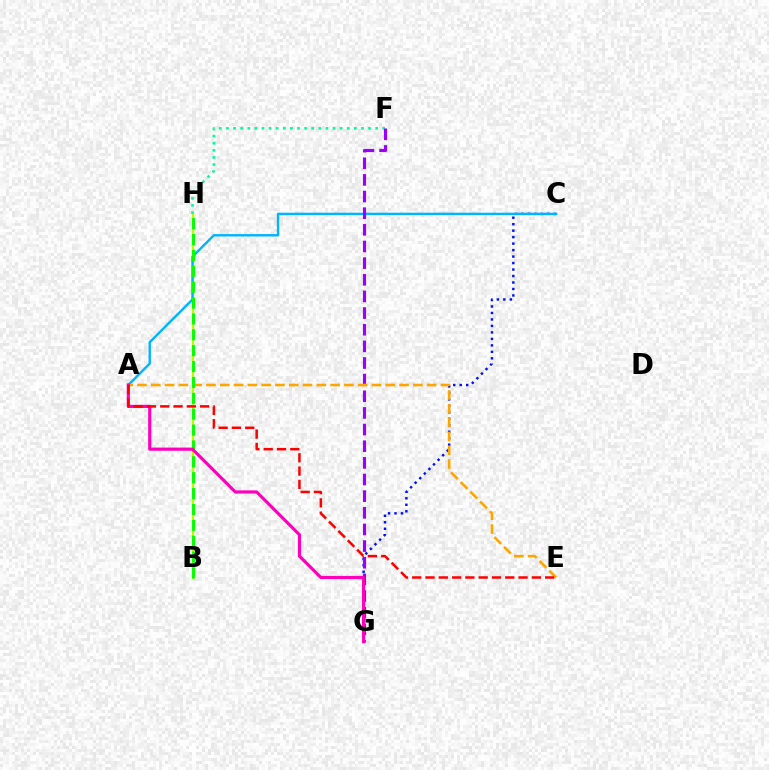{('B', 'H'): [{'color': '#b3ff00', 'line_style': 'solid', 'thickness': 1.62}, {'color': '#08ff00', 'line_style': 'dashed', 'thickness': 2.16}], ('C', 'G'): [{'color': '#0010ff', 'line_style': 'dotted', 'thickness': 1.76}], ('F', 'H'): [{'color': '#00ff9d', 'line_style': 'dotted', 'thickness': 1.93}], ('A', 'C'): [{'color': '#00b5ff', 'line_style': 'solid', 'thickness': 1.73}], ('F', 'G'): [{'color': '#9b00ff', 'line_style': 'dashed', 'thickness': 2.26}], ('A', 'E'): [{'color': '#ffa500', 'line_style': 'dashed', 'thickness': 1.87}, {'color': '#ff0000', 'line_style': 'dashed', 'thickness': 1.81}], ('A', 'G'): [{'color': '#ff00bd', 'line_style': 'solid', 'thickness': 2.28}]}